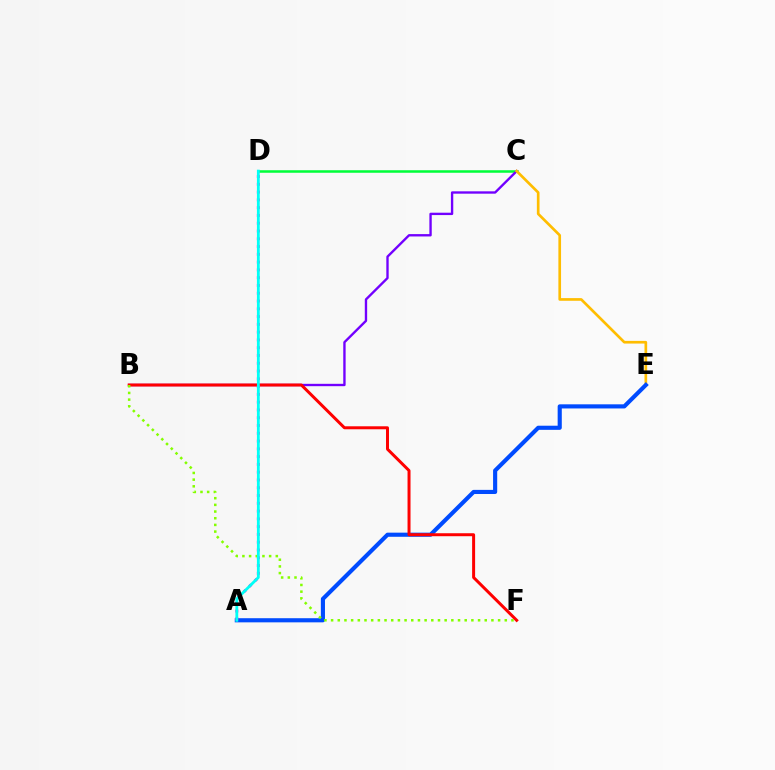{('C', 'D'): [{'color': '#00ff39', 'line_style': 'solid', 'thickness': 1.82}], ('B', 'C'): [{'color': '#7200ff', 'line_style': 'solid', 'thickness': 1.7}], ('C', 'E'): [{'color': '#ffbd00', 'line_style': 'solid', 'thickness': 1.93}], ('A', 'E'): [{'color': '#004bff', 'line_style': 'solid', 'thickness': 2.97}], ('B', 'F'): [{'color': '#ff0000', 'line_style': 'solid', 'thickness': 2.15}, {'color': '#84ff00', 'line_style': 'dotted', 'thickness': 1.82}], ('A', 'D'): [{'color': '#ff00cf', 'line_style': 'dotted', 'thickness': 2.11}, {'color': '#00fff6', 'line_style': 'solid', 'thickness': 2.02}]}